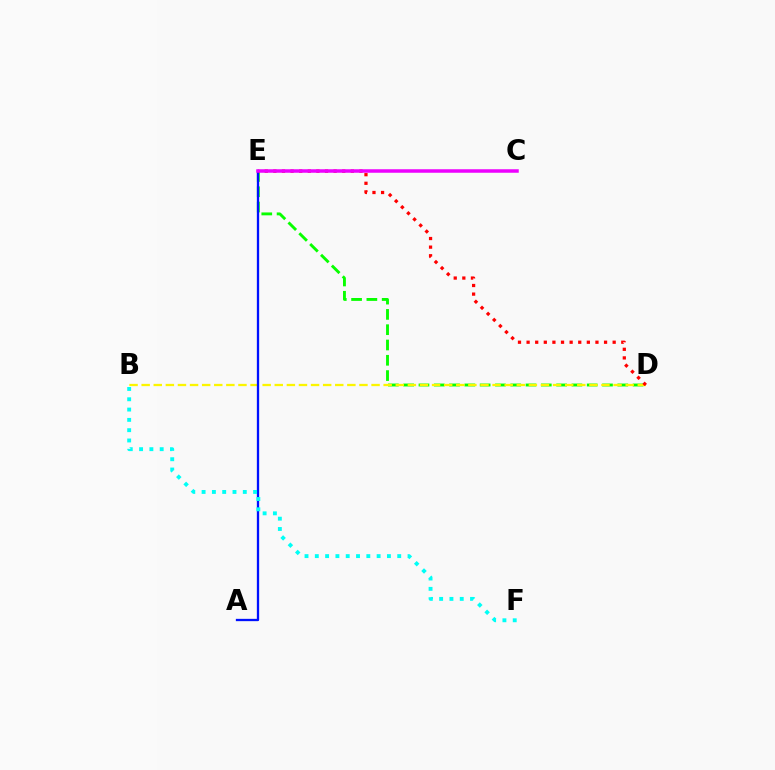{('D', 'E'): [{'color': '#08ff00', 'line_style': 'dashed', 'thickness': 2.08}, {'color': '#ff0000', 'line_style': 'dotted', 'thickness': 2.34}], ('B', 'D'): [{'color': '#fcf500', 'line_style': 'dashed', 'thickness': 1.64}], ('A', 'E'): [{'color': '#0010ff', 'line_style': 'solid', 'thickness': 1.66}], ('B', 'F'): [{'color': '#00fff6', 'line_style': 'dotted', 'thickness': 2.8}], ('C', 'E'): [{'color': '#ee00ff', 'line_style': 'solid', 'thickness': 2.52}]}